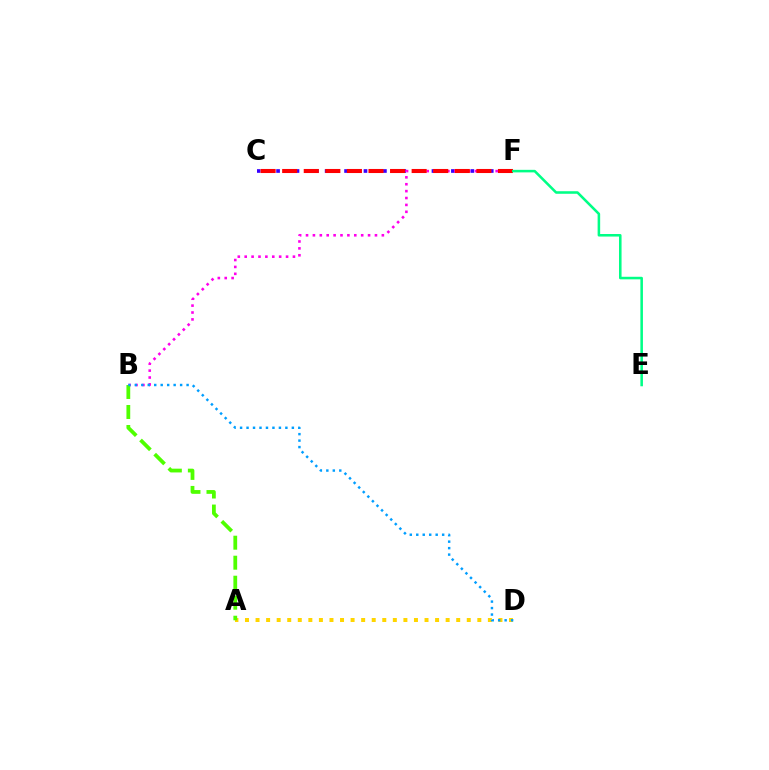{('C', 'F'): [{'color': '#3700ff', 'line_style': 'dotted', 'thickness': 2.64}, {'color': '#ff0000', 'line_style': 'dashed', 'thickness': 2.93}], ('A', 'D'): [{'color': '#ffd500', 'line_style': 'dotted', 'thickness': 2.87}], ('B', 'F'): [{'color': '#ff00ed', 'line_style': 'dotted', 'thickness': 1.87}], ('A', 'B'): [{'color': '#4fff00', 'line_style': 'dashed', 'thickness': 2.72}], ('B', 'D'): [{'color': '#009eff', 'line_style': 'dotted', 'thickness': 1.76}], ('E', 'F'): [{'color': '#00ff86', 'line_style': 'solid', 'thickness': 1.84}]}